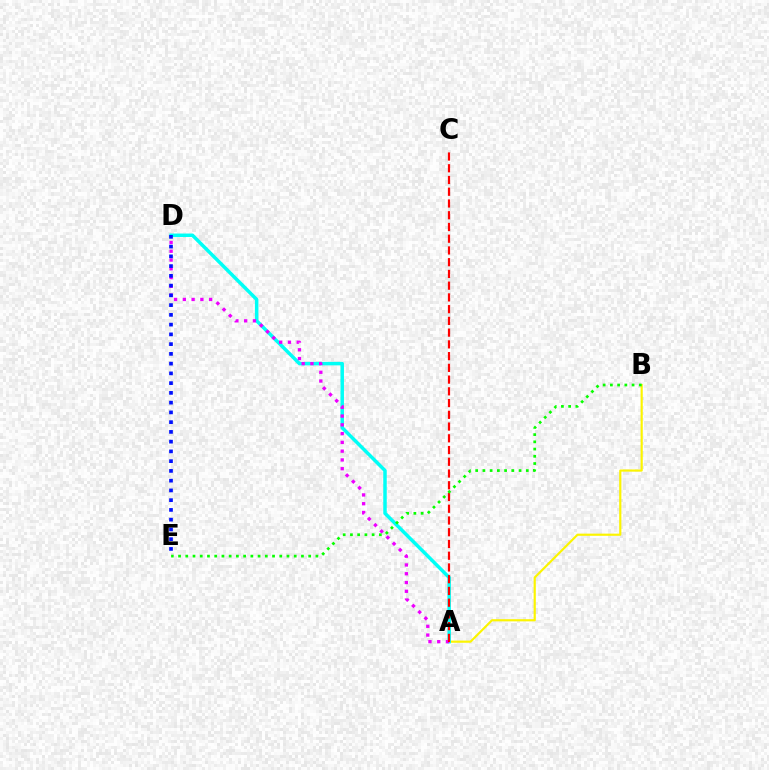{('A', 'B'): [{'color': '#fcf500', 'line_style': 'solid', 'thickness': 1.57}], ('A', 'D'): [{'color': '#00fff6', 'line_style': 'solid', 'thickness': 2.51}, {'color': '#ee00ff', 'line_style': 'dotted', 'thickness': 2.38}], ('A', 'C'): [{'color': '#ff0000', 'line_style': 'dashed', 'thickness': 1.6}], ('D', 'E'): [{'color': '#0010ff', 'line_style': 'dotted', 'thickness': 2.65}], ('B', 'E'): [{'color': '#08ff00', 'line_style': 'dotted', 'thickness': 1.96}]}